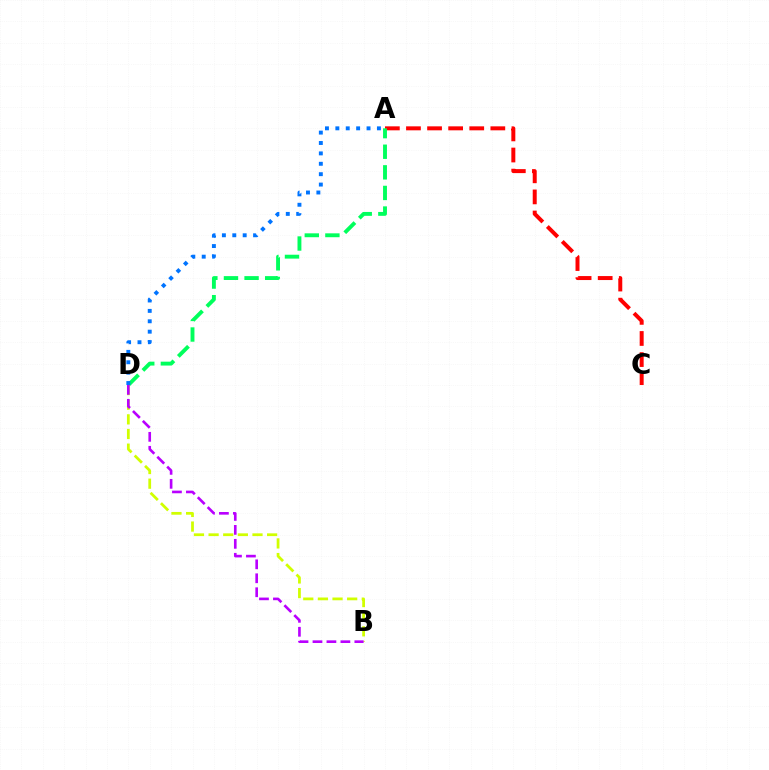{('A', 'C'): [{'color': '#ff0000', 'line_style': 'dashed', 'thickness': 2.87}], ('A', 'D'): [{'color': '#00ff5c', 'line_style': 'dashed', 'thickness': 2.8}, {'color': '#0074ff', 'line_style': 'dotted', 'thickness': 2.82}], ('B', 'D'): [{'color': '#d1ff00', 'line_style': 'dashed', 'thickness': 1.99}, {'color': '#b900ff', 'line_style': 'dashed', 'thickness': 1.9}]}